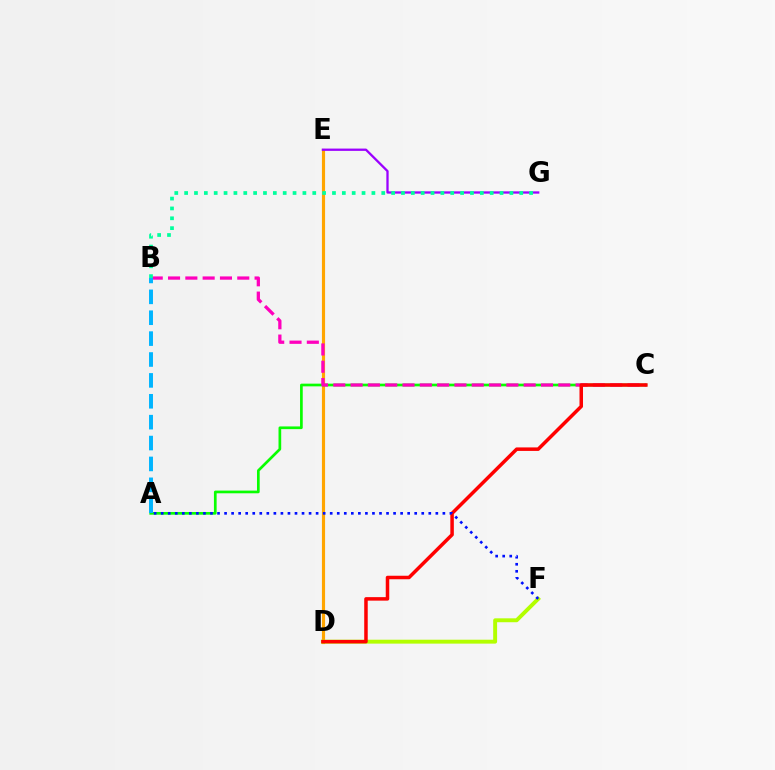{('D', 'E'): [{'color': '#ffa500', 'line_style': 'solid', 'thickness': 2.26}], ('D', 'F'): [{'color': '#b3ff00', 'line_style': 'solid', 'thickness': 2.81}], ('A', 'C'): [{'color': '#08ff00', 'line_style': 'solid', 'thickness': 1.94}], ('B', 'C'): [{'color': '#ff00bd', 'line_style': 'dashed', 'thickness': 2.35}], ('E', 'G'): [{'color': '#9b00ff', 'line_style': 'solid', 'thickness': 1.65}], ('C', 'D'): [{'color': '#ff0000', 'line_style': 'solid', 'thickness': 2.52}], ('A', 'B'): [{'color': '#00b5ff', 'line_style': 'dashed', 'thickness': 2.84}], ('B', 'G'): [{'color': '#00ff9d', 'line_style': 'dotted', 'thickness': 2.68}], ('A', 'F'): [{'color': '#0010ff', 'line_style': 'dotted', 'thickness': 1.91}]}